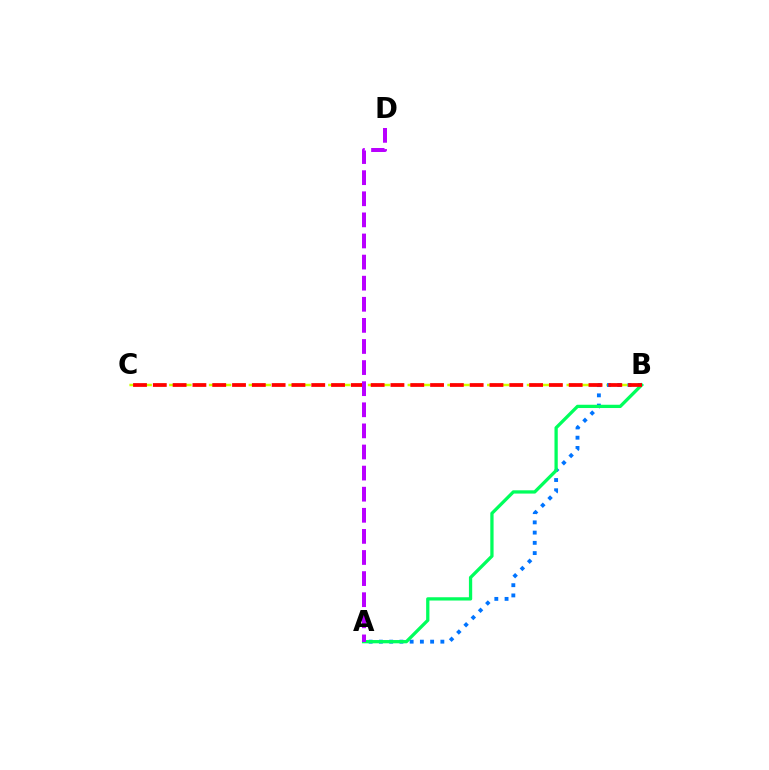{('B', 'C'): [{'color': '#d1ff00', 'line_style': 'dashed', 'thickness': 1.8}, {'color': '#ff0000', 'line_style': 'dashed', 'thickness': 2.69}], ('A', 'B'): [{'color': '#0074ff', 'line_style': 'dotted', 'thickness': 2.78}, {'color': '#00ff5c', 'line_style': 'solid', 'thickness': 2.36}], ('A', 'D'): [{'color': '#b900ff', 'line_style': 'dashed', 'thickness': 2.87}]}